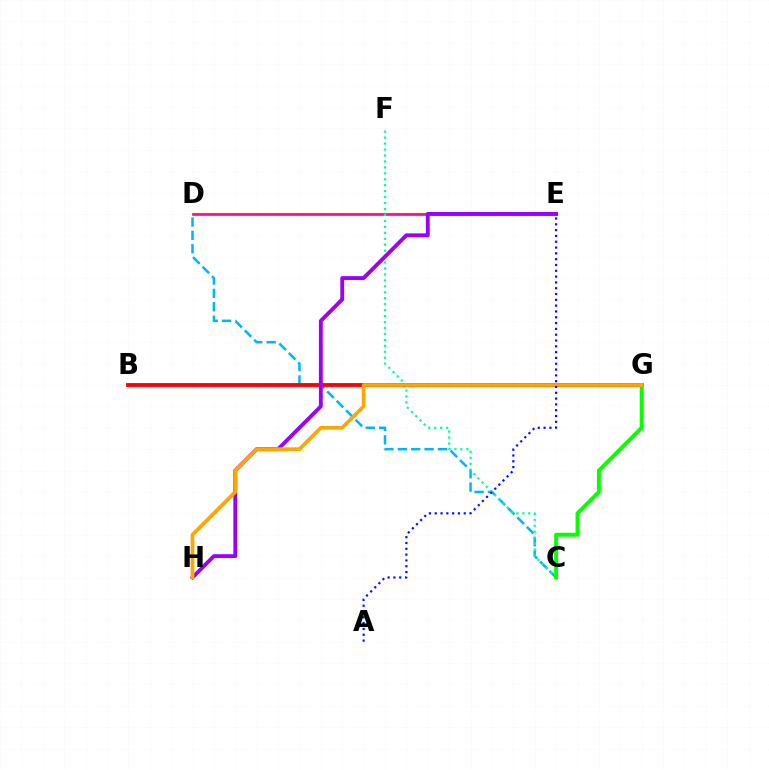{('D', 'E'): [{'color': '#b3ff00', 'line_style': 'solid', 'thickness': 1.74}, {'color': '#ff00bd', 'line_style': 'solid', 'thickness': 1.91}], ('C', 'D'): [{'color': '#00b5ff', 'line_style': 'dashed', 'thickness': 1.82}], ('B', 'G'): [{'color': '#ff0000', 'line_style': 'solid', 'thickness': 2.77}], ('C', 'F'): [{'color': '#00ff9d', 'line_style': 'dotted', 'thickness': 1.62}], ('C', 'G'): [{'color': '#08ff00', 'line_style': 'solid', 'thickness': 2.83}], ('E', 'H'): [{'color': '#9b00ff', 'line_style': 'solid', 'thickness': 2.77}], ('G', 'H'): [{'color': '#ffa500', 'line_style': 'solid', 'thickness': 2.66}], ('A', 'E'): [{'color': '#0010ff', 'line_style': 'dotted', 'thickness': 1.58}]}